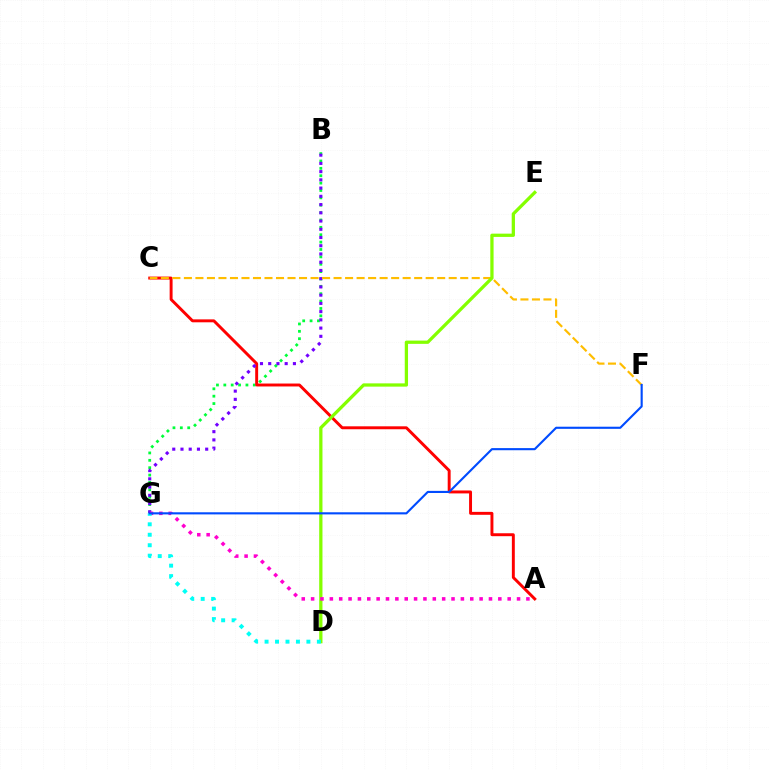{('B', 'G'): [{'color': '#00ff39', 'line_style': 'dotted', 'thickness': 2.0}, {'color': '#7200ff', 'line_style': 'dotted', 'thickness': 2.24}], ('A', 'C'): [{'color': '#ff0000', 'line_style': 'solid', 'thickness': 2.11}], ('C', 'F'): [{'color': '#ffbd00', 'line_style': 'dashed', 'thickness': 1.56}], ('D', 'E'): [{'color': '#84ff00', 'line_style': 'solid', 'thickness': 2.35}], ('A', 'G'): [{'color': '#ff00cf', 'line_style': 'dotted', 'thickness': 2.54}], ('D', 'G'): [{'color': '#00fff6', 'line_style': 'dotted', 'thickness': 2.84}], ('F', 'G'): [{'color': '#004bff', 'line_style': 'solid', 'thickness': 1.53}]}